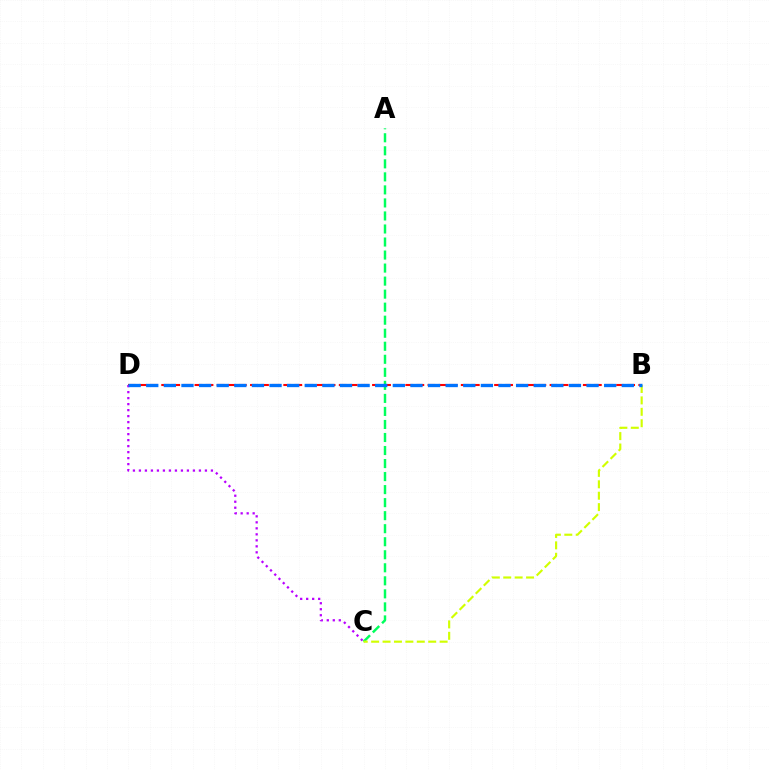{('B', 'D'): [{'color': '#ff0000', 'line_style': 'dashed', 'thickness': 1.51}, {'color': '#0074ff', 'line_style': 'dashed', 'thickness': 2.39}], ('C', 'D'): [{'color': '#b900ff', 'line_style': 'dotted', 'thickness': 1.63}], ('A', 'C'): [{'color': '#00ff5c', 'line_style': 'dashed', 'thickness': 1.77}], ('B', 'C'): [{'color': '#d1ff00', 'line_style': 'dashed', 'thickness': 1.55}]}